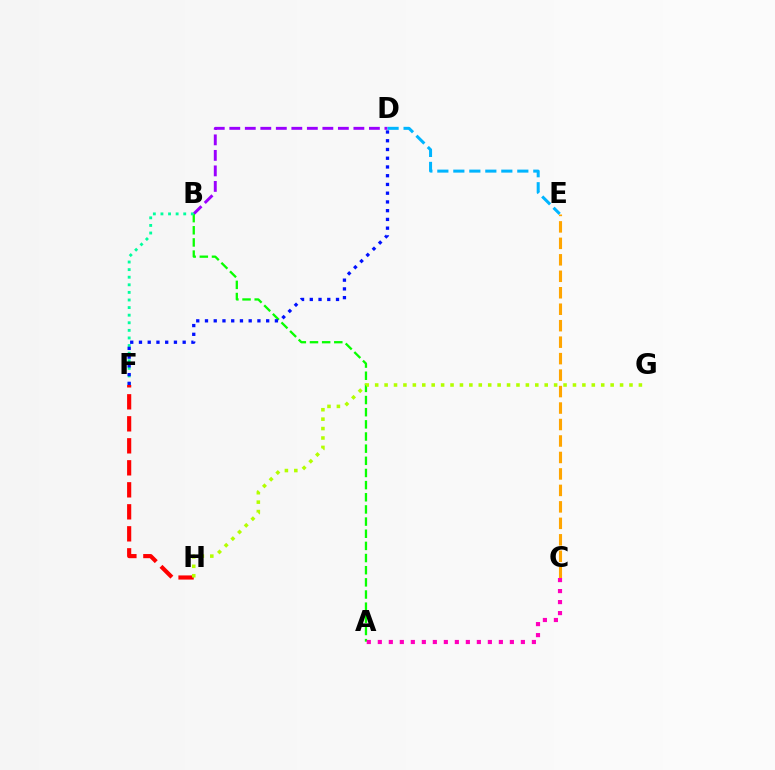{('B', 'D'): [{'color': '#9b00ff', 'line_style': 'dashed', 'thickness': 2.11}], ('C', 'E'): [{'color': '#ffa500', 'line_style': 'dashed', 'thickness': 2.24}], ('A', 'B'): [{'color': '#08ff00', 'line_style': 'dashed', 'thickness': 1.65}], ('F', 'H'): [{'color': '#ff0000', 'line_style': 'dashed', 'thickness': 2.99}], ('G', 'H'): [{'color': '#b3ff00', 'line_style': 'dotted', 'thickness': 2.56}], ('B', 'F'): [{'color': '#00ff9d', 'line_style': 'dotted', 'thickness': 2.06}], ('A', 'C'): [{'color': '#ff00bd', 'line_style': 'dotted', 'thickness': 2.99}], ('D', 'F'): [{'color': '#0010ff', 'line_style': 'dotted', 'thickness': 2.37}], ('D', 'E'): [{'color': '#00b5ff', 'line_style': 'dashed', 'thickness': 2.17}]}